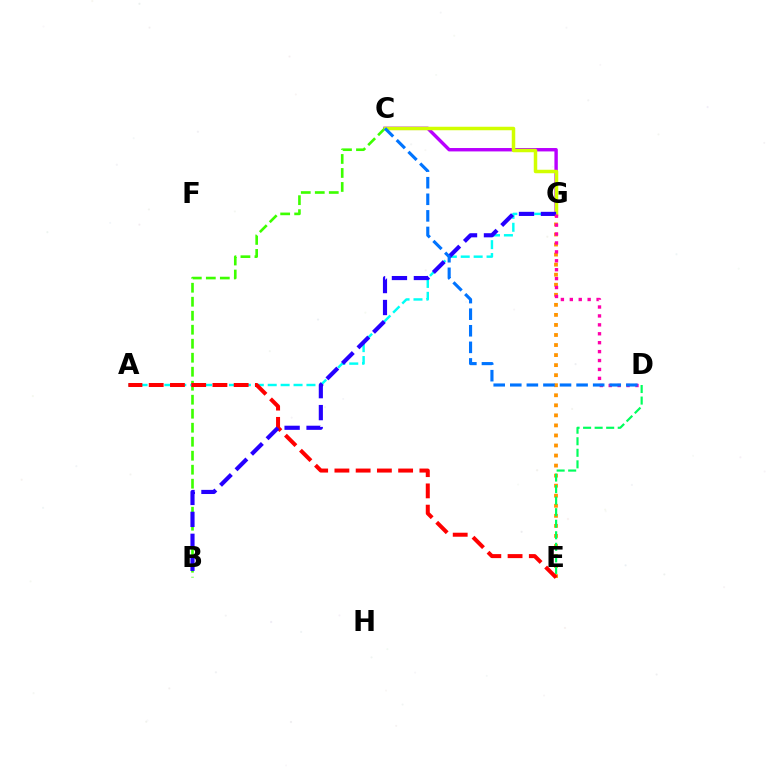{('E', 'G'): [{'color': '#ff9400', 'line_style': 'dotted', 'thickness': 2.73}], ('C', 'G'): [{'color': '#b900ff', 'line_style': 'solid', 'thickness': 2.44}, {'color': '#d1ff00', 'line_style': 'solid', 'thickness': 2.51}], ('B', 'C'): [{'color': '#3dff00', 'line_style': 'dashed', 'thickness': 1.9}], ('D', 'E'): [{'color': '#00ff5c', 'line_style': 'dashed', 'thickness': 1.57}], ('A', 'G'): [{'color': '#00fff6', 'line_style': 'dashed', 'thickness': 1.75}], ('A', 'E'): [{'color': '#ff0000', 'line_style': 'dashed', 'thickness': 2.89}], ('B', 'G'): [{'color': '#2500ff', 'line_style': 'dashed', 'thickness': 2.98}], ('D', 'G'): [{'color': '#ff00ac', 'line_style': 'dotted', 'thickness': 2.42}], ('C', 'D'): [{'color': '#0074ff', 'line_style': 'dashed', 'thickness': 2.25}]}